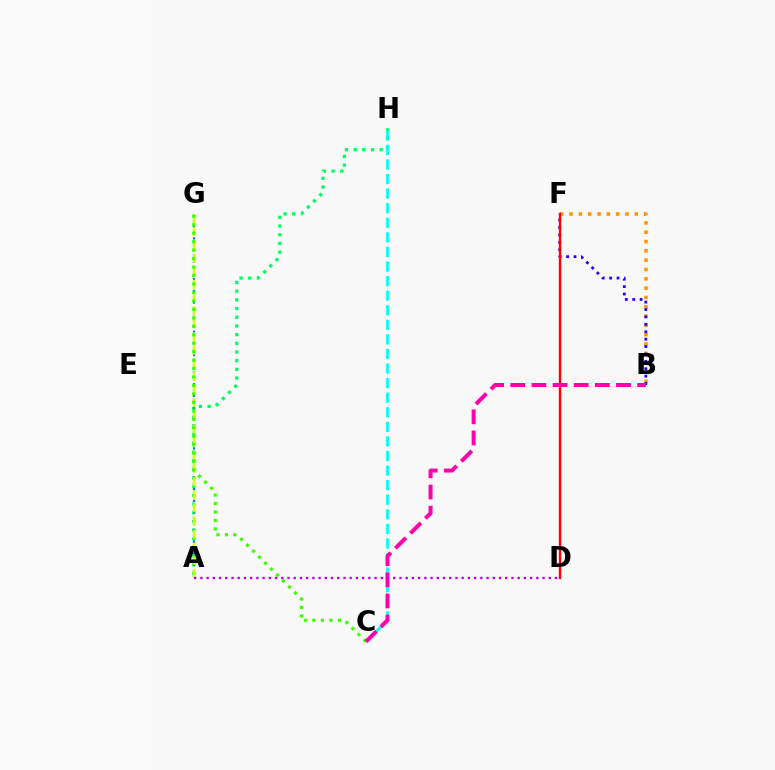{('A', 'H'): [{'color': '#00ff5c', 'line_style': 'dotted', 'thickness': 2.36}], ('A', 'G'): [{'color': '#0074ff', 'line_style': 'dotted', 'thickness': 1.58}, {'color': '#d1ff00', 'line_style': 'dashed', 'thickness': 1.79}], ('B', 'F'): [{'color': '#ff9400', 'line_style': 'dotted', 'thickness': 2.53}, {'color': '#2500ff', 'line_style': 'dotted', 'thickness': 2.01}], ('C', 'G'): [{'color': '#3dff00', 'line_style': 'dotted', 'thickness': 2.3}], ('D', 'F'): [{'color': '#ff0000', 'line_style': 'solid', 'thickness': 1.7}], ('C', 'H'): [{'color': '#00fff6', 'line_style': 'dashed', 'thickness': 1.98}], ('B', 'C'): [{'color': '#ff00ac', 'line_style': 'dashed', 'thickness': 2.87}], ('A', 'D'): [{'color': '#b900ff', 'line_style': 'dotted', 'thickness': 1.69}]}